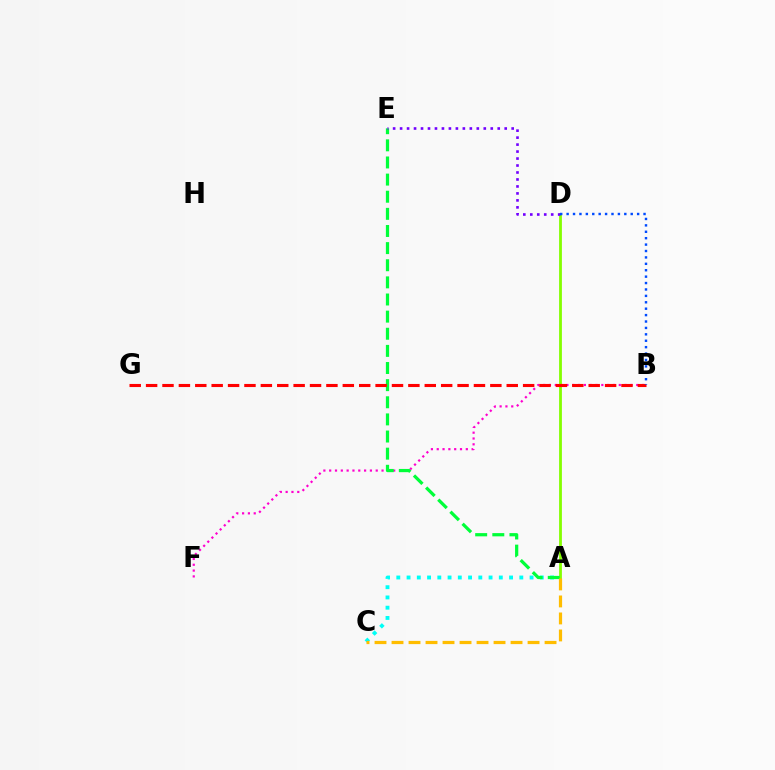{('A', 'C'): [{'color': '#00fff6', 'line_style': 'dotted', 'thickness': 2.78}, {'color': '#ffbd00', 'line_style': 'dashed', 'thickness': 2.31}], ('B', 'F'): [{'color': '#ff00cf', 'line_style': 'dotted', 'thickness': 1.58}], ('A', 'D'): [{'color': '#84ff00', 'line_style': 'solid', 'thickness': 2.02}], ('A', 'E'): [{'color': '#00ff39', 'line_style': 'dashed', 'thickness': 2.33}], ('D', 'E'): [{'color': '#7200ff', 'line_style': 'dotted', 'thickness': 1.89}], ('B', 'G'): [{'color': '#ff0000', 'line_style': 'dashed', 'thickness': 2.23}], ('B', 'D'): [{'color': '#004bff', 'line_style': 'dotted', 'thickness': 1.74}]}